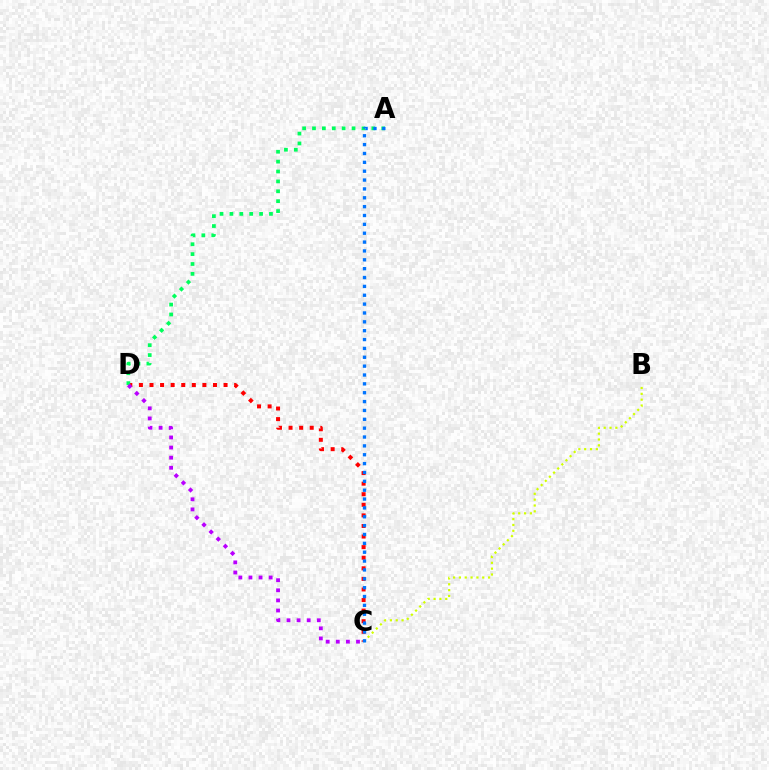{('C', 'D'): [{'color': '#ff0000', 'line_style': 'dotted', 'thickness': 2.88}, {'color': '#b900ff', 'line_style': 'dotted', 'thickness': 2.74}], ('B', 'C'): [{'color': '#d1ff00', 'line_style': 'dotted', 'thickness': 1.59}], ('A', 'D'): [{'color': '#00ff5c', 'line_style': 'dotted', 'thickness': 2.69}], ('A', 'C'): [{'color': '#0074ff', 'line_style': 'dotted', 'thickness': 2.41}]}